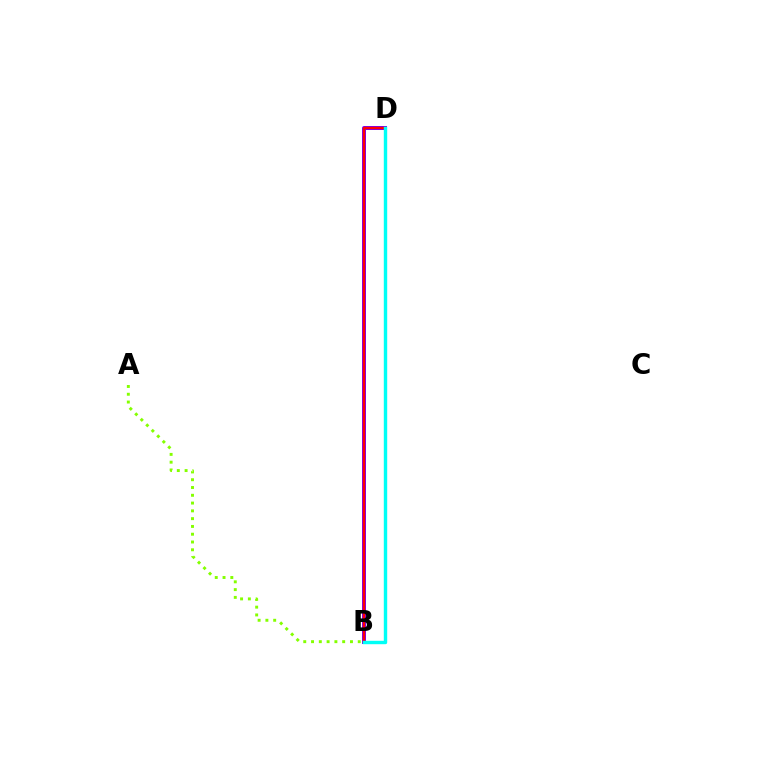{('B', 'D'): [{'color': '#7200ff', 'line_style': 'solid', 'thickness': 2.86}, {'color': '#ff0000', 'line_style': 'solid', 'thickness': 1.71}, {'color': '#00fff6', 'line_style': 'solid', 'thickness': 2.45}], ('A', 'B'): [{'color': '#84ff00', 'line_style': 'dotted', 'thickness': 2.12}]}